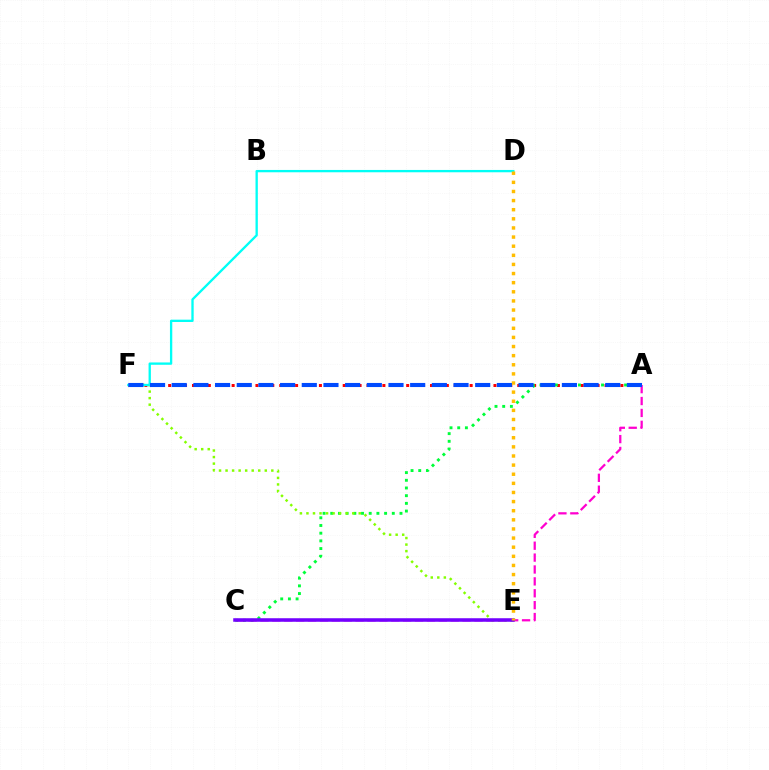{('A', 'F'): [{'color': '#ff0000', 'line_style': 'dotted', 'thickness': 2.16}, {'color': '#004bff', 'line_style': 'dashed', 'thickness': 2.94}], ('A', 'C'): [{'color': '#00ff39', 'line_style': 'dotted', 'thickness': 2.09}, {'color': '#ff00cf', 'line_style': 'dashed', 'thickness': 1.62}], ('E', 'F'): [{'color': '#84ff00', 'line_style': 'dotted', 'thickness': 1.78}], ('C', 'E'): [{'color': '#7200ff', 'line_style': 'solid', 'thickness': 2.54}], ('D', 'F'): [{'color': '#00fff6', 'line_style': 'solid', 'thickness': 1.67}], ('D', 'E'): [{'color': '#ffbd00', 'line_style': 'dotted', 'thickness': 2.48}]}